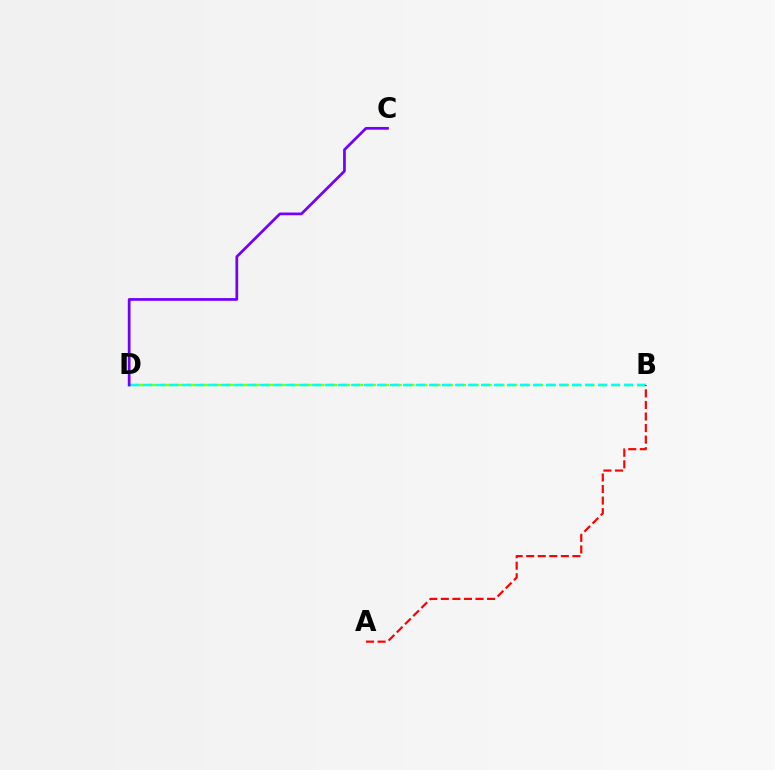{('B', 'D'): [{'color': '#84ff00', 'line_style': 'dashed', 'thickness': 1.75}, {'color': '#00fff6', 'line_style': 'dashed', 'thickness': 1.77}], ('A', 'B'): [{'color': '#ff0000', 'line_style': 'dashed', 'thickness': 1.57}], ('C', 'D'): [{'color': '#7200ff', 'line_style': 'solid', 'thickness': 1.96}]}